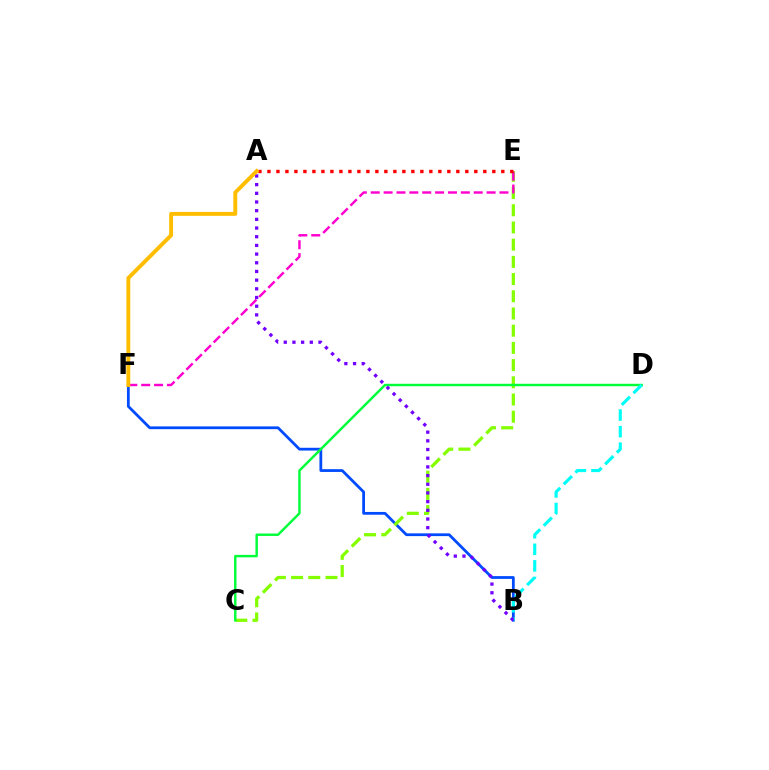{('B', 'F'): [{'color': '#004bff', 'line_style': 'solid', 'thickness': 2.0}], ('C', 'E'): [{'color': '#84ff00', 'line_style': 'dashed', 'thickness': 2.34}], ('E', 'F'): [{'color': '#ff00cf', 'line_style': 'dashed', 'thickness': 1.75}], ('C', 'D'): [{'color': '#00ff39', 'line_style': 'solid', 'thickness': 1.75}], ('B', 'D'): [{'color': '#00fff6', 'line_style': 'dashed', 'thickness': 2.25}], ('A', 'E'): [{'color': '#ff0000', 'line_style': 'dotted', 'thickness': 2.44}], ('A', 'B'): [{'color': '#7200ff', 'line_style': 'dotted', 'thickness': 2.36}], ('A', 'F'): [{'color': '#ffbd00', 'line_style': 'solid', 'thickness': 2.81}]}